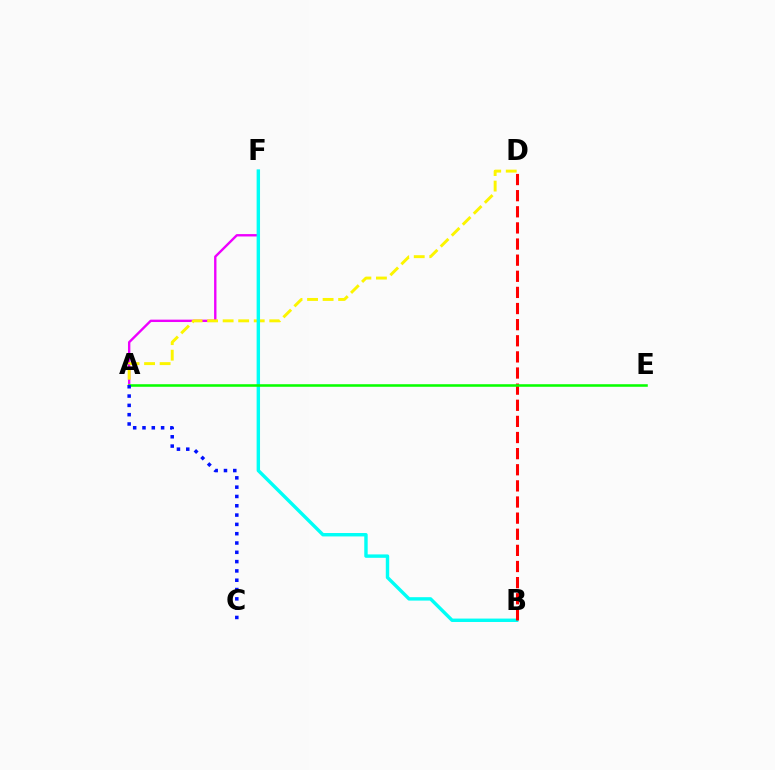{('A', 'F'): [{'color': '#ee00ff', 'line_style': 'solid', 'thickness': 1.71}], ('A', 'D'): [{'color': '#fcf500', 'line_style': 'dashed', 'thickness': 2.11}], ('B', 'F'): [{'color': '#00fff6', 'line_style': 'solid', 'thickness': 2.45}], ('B', 'D'): [{'color': '#ff0000', 'line_style': 'dashed', 'thickness': 2.19}], ('A', 'E'): [{'color': '#08ff00', 'line_style': 'solid', 'thickness': 1.84}], ('A', 'C'): [{'color': '#0010ff', 'line_style': 'dotted', 'thickness': 2.53}]}